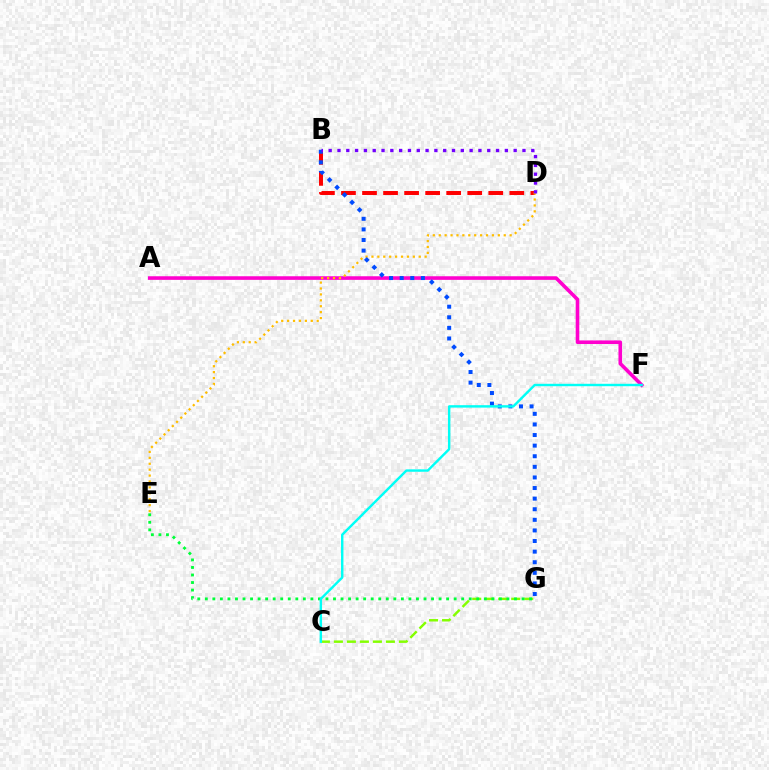{('A', 'F'): [{'color': '#ff00cf', 'line_style': 'solid', 'thickness': 2.59}], ('C', 'G'): [{'color': '#84ff00', 'line_style': 'dashed', 'thickness': 1.77}], ('B', 'D'): [{'color': '#ff0000', 'line_style': 'dashed', 'thickness': 2.86}, {'color': '#7200ff', 'line_style': 'dotted', 'thickness': 2.39}], ('D', 'E'): [{'color': '#ffbd00', 'line_style': 'dotted', 'thickness': 1.61}], ('B', 'G'): [{'color': '#004bff', 'line_style': 'dotted', 'thickness': 2.88}], ('E', 'G'): [{'color': '#00ff39', 'line_style': 'dotted', 'thickness': 2.05}], ('C', 'F'): [{'color': '#00fff6', 'line_style': 'solid', 'thickness': 1.74}]}